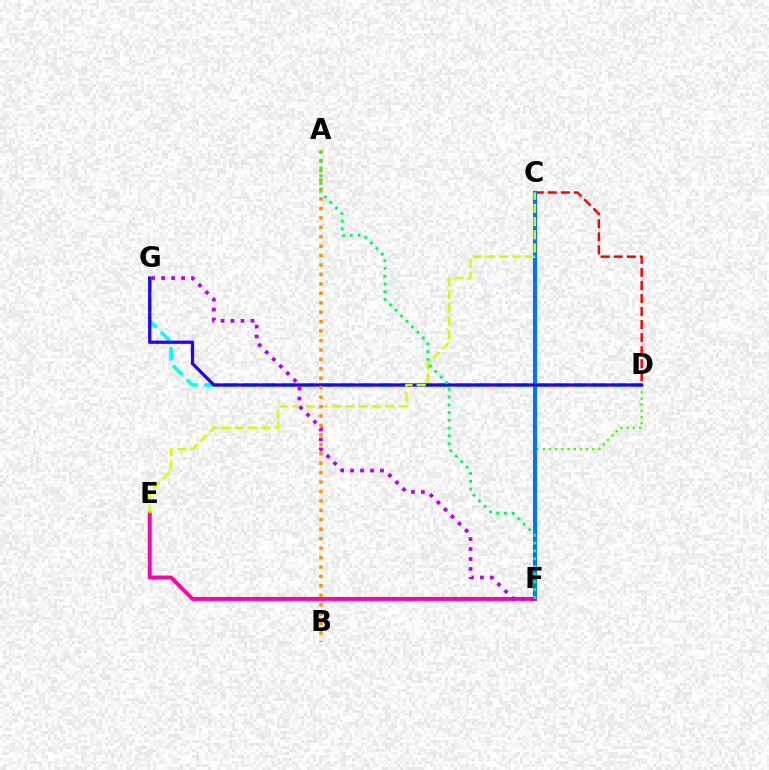{('D', 'F'): [{'color': '#3dff00', 'line_style': 'dotted', 'thickness': 1.68}], ('C', 'D'): [{'color': '#ff0000', 'line_style': 'dashed', 'thickness': 1.77}], ('C', 'F'): [{'color': '#0074ff', 'line_style': 'solid', 'thickness': 2.96}], ('D', 'G'): [{'color': '#00fff6', 'line_style': 'dashed', 'thickness': 2.64}, {'color': '#2500ff', 'line_style': 'solid', 'thickness': 2.35}], ('E', 'F'): [{'color': '#ff00ac', 'line_style': 'solid', 'thickness': 2.83}], ('C', 'E'): [{'color': '#d1ff00', 'line_style': 'dashed', 'thickness': 1.8}], ('A', 'B'): [{'color': '#ff9400', 'line_style': 'dotted', 'thickness': 2.56}], ('F', 'G'): [{'color': '#b900ff', 'line_style': 'dotted', 'thickness': 2.71}], ('A', 'F'): [{'color': '#00ff5c', 'line_style': 'dotted', 'thickness': 2.11}]}